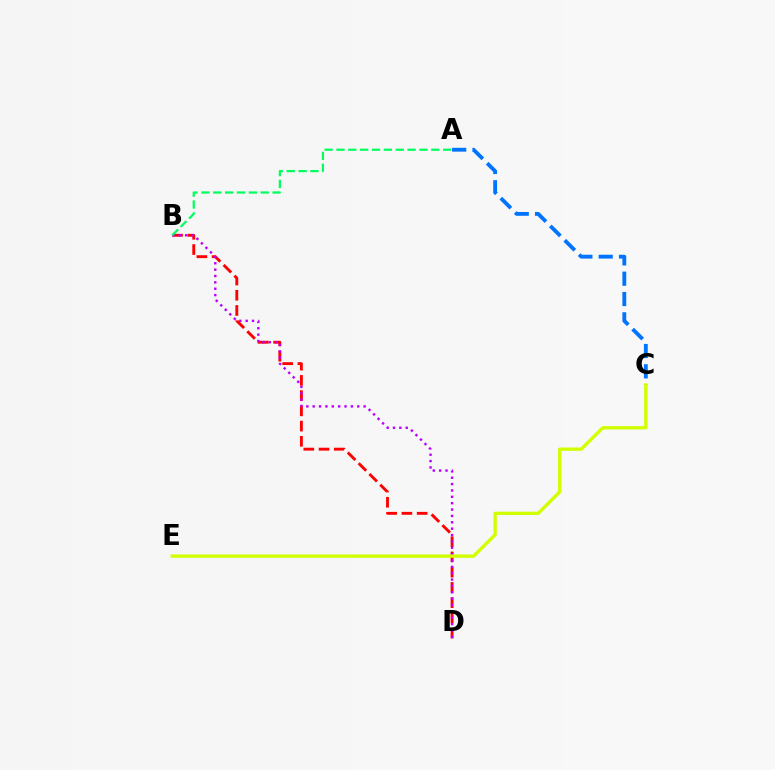{('B', 'D'): [{'color': '#ff0000', 'line_style': 'dashed', 'thickness': 2.07}, {'color': '#b900ff', 'line_style': 'dotted', 'thickness': 1.73}], ('A', 'C'): [{'color': '#0074ff', 'line_style': 'dashed', 'thickness': 2.76}], ('A', 'B'): [{'color': '#00ff5c', 'line_style': 'dashed', 'thickness': 1.61}], ('C', 'E'): [{'color': '#d1ff00', 'line_style': 'solid', 'thickness': 2.41}]}